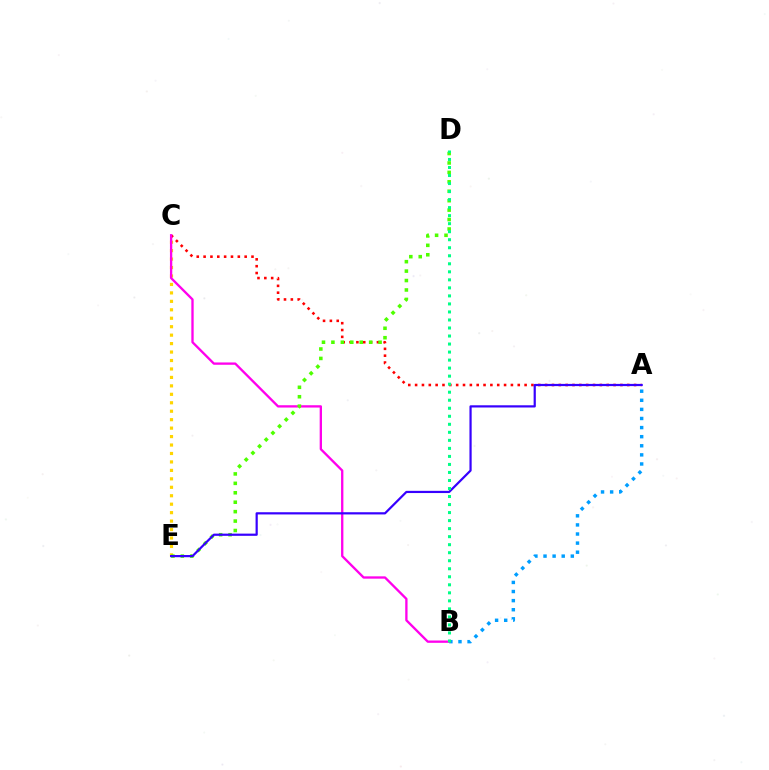{('A', 'B'): [{'color': '#009eff', 'line_style': 'dotted', 'thickness': 2.47}], ('C', 'E'): [{'color': '#ffd500', 'line_style': 'dotted', 'thickness': 2.3}], ('A', 'C'): [{'color': '#ff0000', 'line_style': 'dotted', 'thickness': 1.86}], ('B', 'C'): [{'color': '#ff00ed', 'line_style': 'solid', 'thickness': 1.67}], ('D', 'E'): [{'color': '#4fff00', 'line_style': 'dotted', 'thickness': 2.56}], ('A', 'E'): [{'color': '#3700ff', 'line_style': 'solid', 'thickness': 1.59}], ('B', 'D'): [{'color': '#00ff86', 'line_style': 'dotted', 'thickness': 2.18}]}